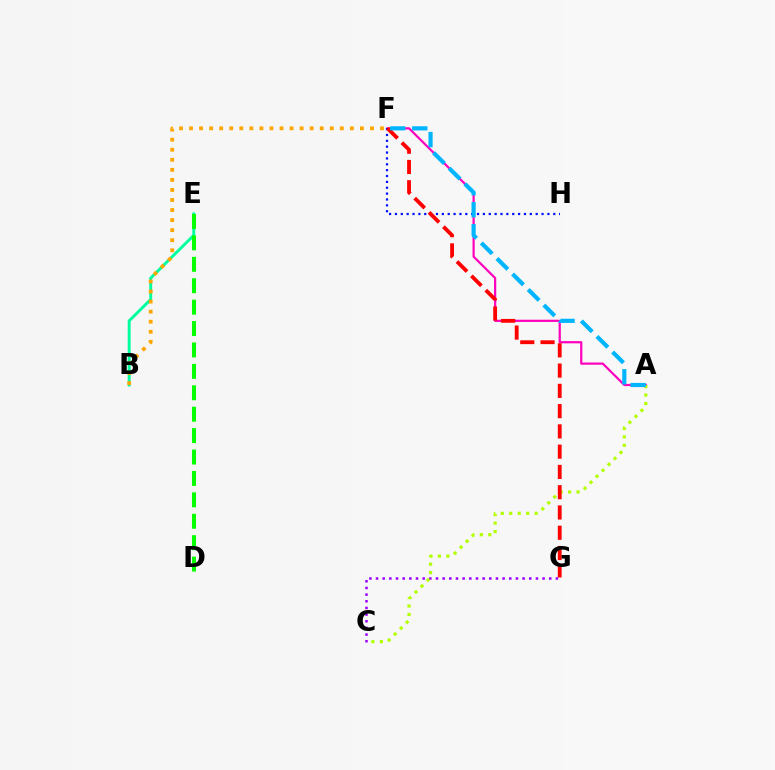{('B', 'E'): [{'color': '#00ff9d', 'line_style': 'solid', 'thickness': 2.1}], ('D', 'E'): [{'color': '#08ff00', 'line_style': 'dashed', 'thickness': 2.91}], ('C', 'G'): [{'color': '#9b00ff', 'line_style': 'dotted', 'thickness': 1.81}], ('A', 'F'): [{'color': '#ff00bd', 'line_style': 'solid', 'thickness': 1.58}, {'color': '#00b5ff', 'line_style': 'dashed', 'thickness': 2.99}], ('A', 'C'): [{'color': '#b3ff00', 'line_style': 'dotted', 'thickness': 2.3}], ('F', 'H'): [{'color': '#0010ff', 'line_style': 'dotted', 'thickness': 1.59}], ('F', 'G'): [{'color': '#ff0000', 'line_style': 'dashed', 'thickness': 2.75}], ('B', 'F'): [{'color': '#ffa500', 'line_style': 'dotted', 'thickness': 2.73}]}